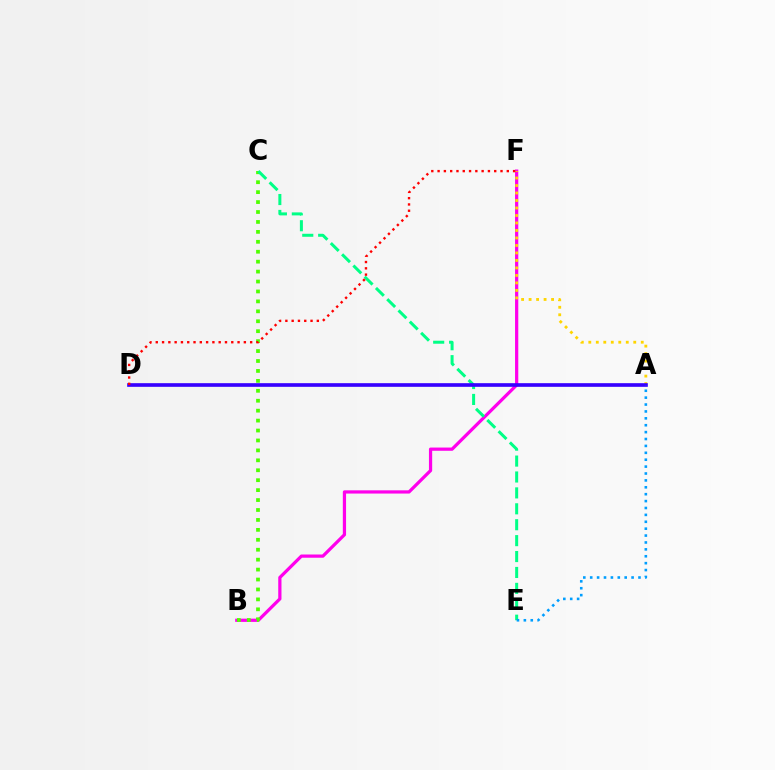{('B', 'F'): [{'color': '#ff00ed', 'line_style': 'solid', 'thickness': 2.33}], ('A', 'F'): [{'color': '#ffd500', 'line_style': 'dotted', 'thickness': 2.04}], ('B', 'C'): [{'color': '#4fff00', 'line_style': 'dotted', 'thickness': 2.7}], ('C', 'E'): [{'color': '#00ff86', 'line_style': 'dashed', 'thickness': 2.16}], ('A', 'D'): [{'color': '#3700ff', 'line_style': 'solid', 'thickness': 2.63}], ('D', 'F'): [{'color': '#ff0000', 'line_style': 'dotted', 'thickness': 1.71}], ('A', 'E'): [{'color': '#009eff', 'line_style': 'dotted', 'thickness': 1.87}]}